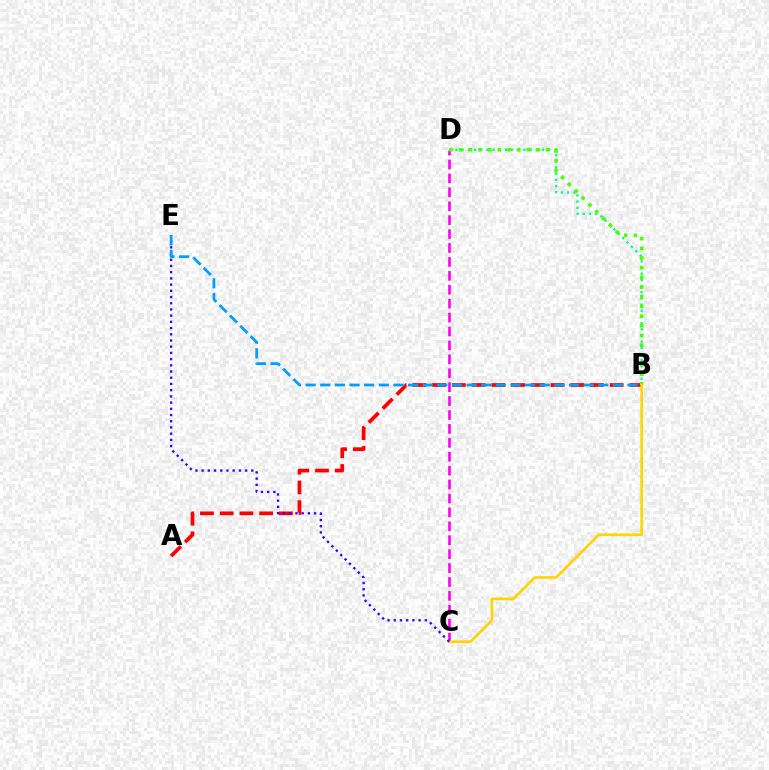{('A', 'B'): [{'color': '#ff0000', 'line_style': 'dashed', 'thickness': 2.68}], ('C', 'D'): [{'color': '#ff00ed', 'line_style': 'dashed', 'thickness': 1.89}], ('B', 'D'): [{'color': '#00ff86', 'line_style': 'dotted', 'thickness': 1.68}, {'color': '#4fff00', 'line_style': 'dotted', 'thickness': 2.63}], ('B', 'C'): [{'color': '#ffd500', 'line_style': 'solid', 'thickness': 1.91}], ('C', 'E'): [{'color': '#3700ff', 'line_style': 'dotted', 'thickness': 1.69}], ('B', 'E'): [{'color': '#009eff', 'line_style': 'dashed', 'thickness': 1.99}]}